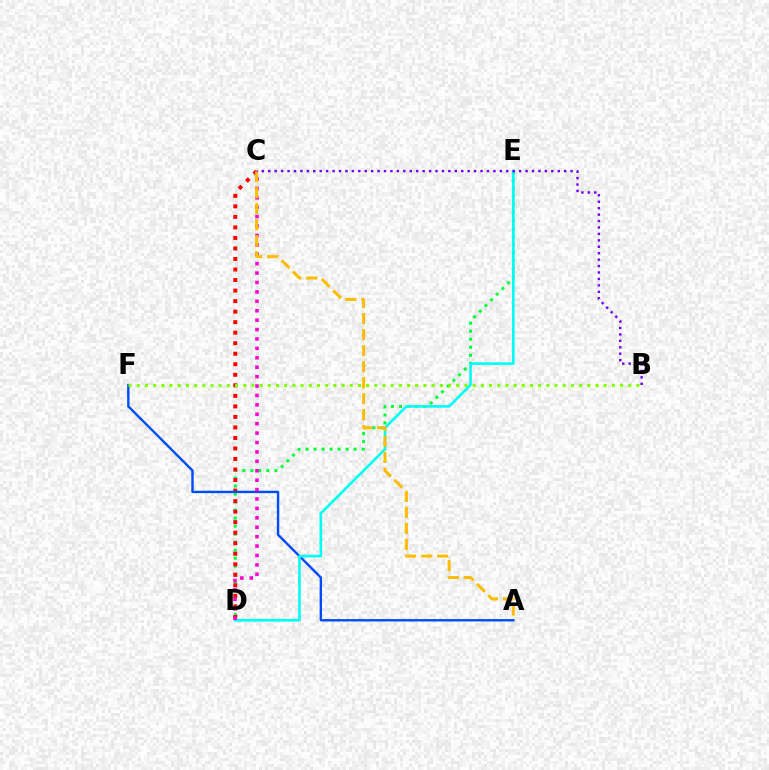{('D', 'E'): [{'color': '#00ff39', 'line_style': 'dotted', 'thickness': 2.18}, {'color': '#00fff6', 'line_style': 'solid', 'thickness': 1.89}], ('C', 'D'): [{'color': '#ff0000', 'line_style': 'dotted', 'thickness': 2.86}, {'color': '#ff00cf', 'line_style': 'dotted', 'thickness': 2.56}], ('A', 'F'): [{'color': '#004bff', 'line_style': 'solid', 'thickness': 1.72}], ('B', 'F'): [{'color': '#84ff00', 'line_style': 'dotted', 'thickness': 2.23}], ('A', 'C'): [{'color': '#ffbd00', 'line_style': 'dashed', 'thickness': 2.17}], ('B', 'C'): [{'color': '#7200ff', 'line_style': 'dotted', 'thickness': 1.75}]}